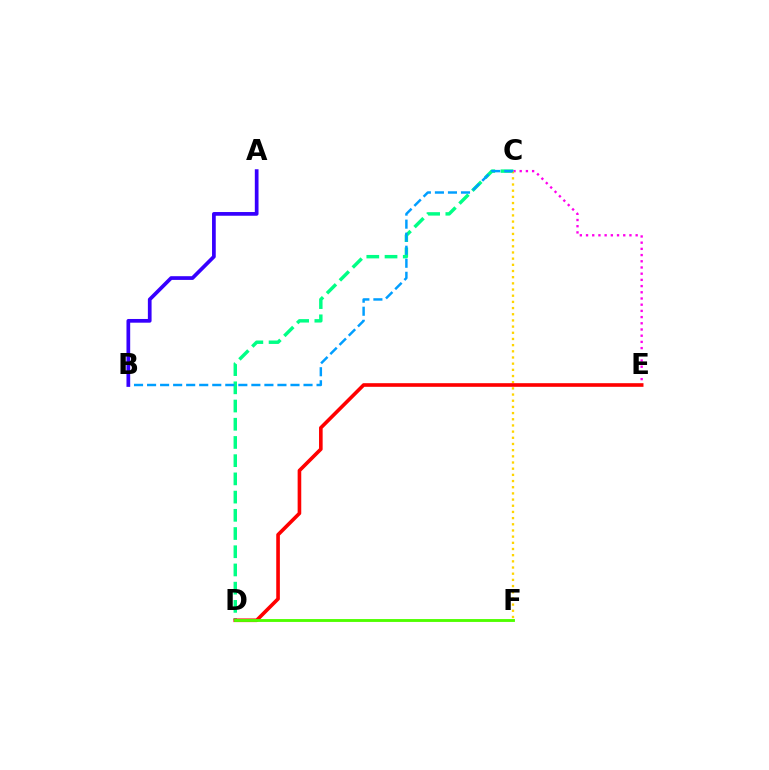{('C', 'E'): [{'color': '#ff00ed', 'line_style': 'dotted', 'thickness': 1.69}], ('C', 'D'): [{'color': '#00ff86', 'line_style': 'dashed', 'thickness': 2.47}], ('C', 'F'): [{'color': '#ffd500', 'line_style': 'dotted', 'thickness': 1.68}], ('D', 'E'): [{'color': '#ff0000', 'line_style': 'solid', 'thickness': 2.61}], ('B', 'C'): [{'color': '#009eff', 'line_style': 'dashed', 'thickness': 1.77}], ('A', 'B'): [{'color': '#3700ff', 'line_style': 'solid', 'thickness': 2.67}], ('D', 'F'): [{'color': '#4fff00', 'line_style': 'solid', 'thickness': 2.06}]}